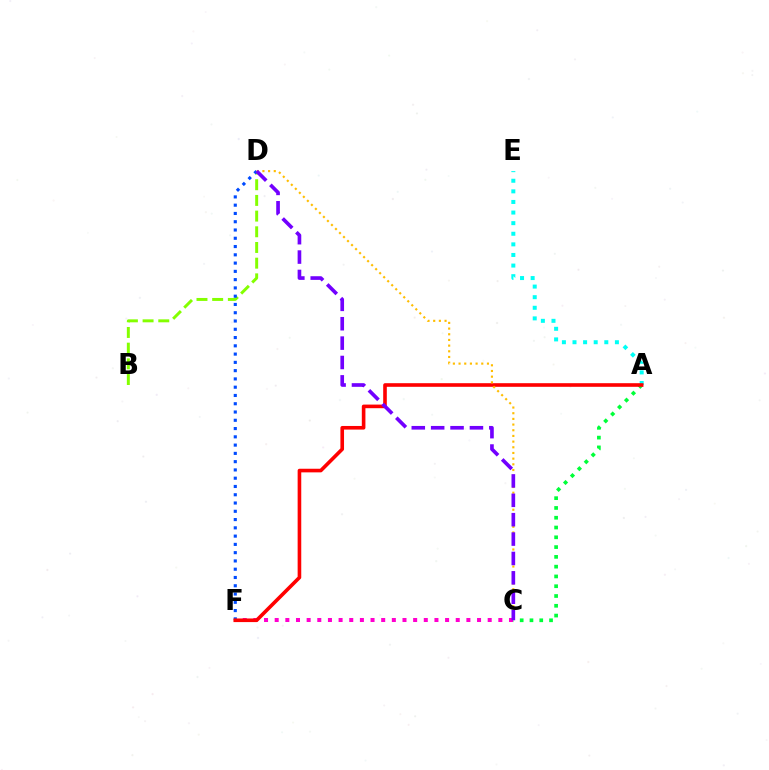{('A', 'E'): [{'color': '#00fff6', 'line_style': 'dotted', 'thickness': 2.88}], ('A', 'C'): [{'color': '#00ff39', 'line_style': 'dotted', 'thickness': 2.66}], ('C', 'F'): [{'color': '#ff00cf', 'line_style': 'dotted', 'thickness': 2.89}], ('B', 'D'): [{'color': '#84ff00', 'line_style': 'dashed', 'thickness': 2.13}], ('D', 'F'): [{'color': '#004bff', 'line_style': 'dotted', 'thickness': 2.25}], ('A', 'F'): [{'color': '#ff0000', 'line_style': 'solid', 'thickness': 2.6}], ('C', 'D'): [{'color': '#ffbd00', 'line_style': 'dotted', 'thickness': 1.54}, {'color': '#7200ff', 'line_style': 'dashed', 'thickness': 2.63}]}